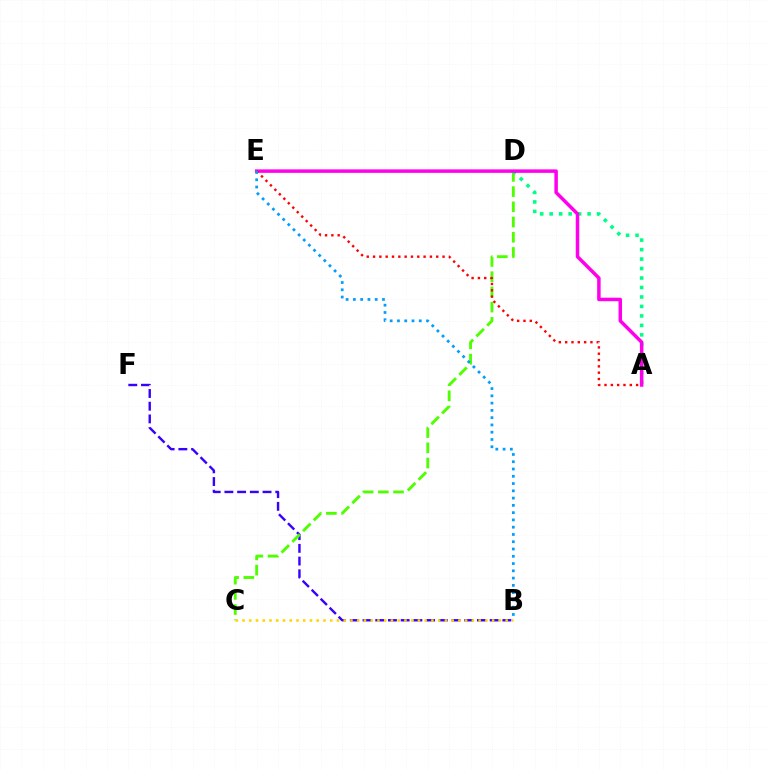{('B', 'F'): [{'color': '#3700ff', 'line_style': 'dashed', 'thickness': 1.73}], ('C', 'D'): [{'color': '#4fff00', 'line_style': 'dashed', 'thickness': 2.07}], ('A', 'D'): [{'color': '#00ff86', 'line_style': 'dotted', 'thickness': 2.57}], ('A', 'E'): [{'color': '#ff00ed', 'line_style': 'solid', 'thickness': 2.51}, {'color': '#ff0000', 'line_style': 'dotted', 'thickness': 1.72}], ('B', 'C'): [{'color': '#ffd500', 'line_style': 'dotted', 'thickness': 1.83}], ('B', 'E'): [{'color': '#009eff', 'line_style': 'dotted', 'thickness': 1.98}]}